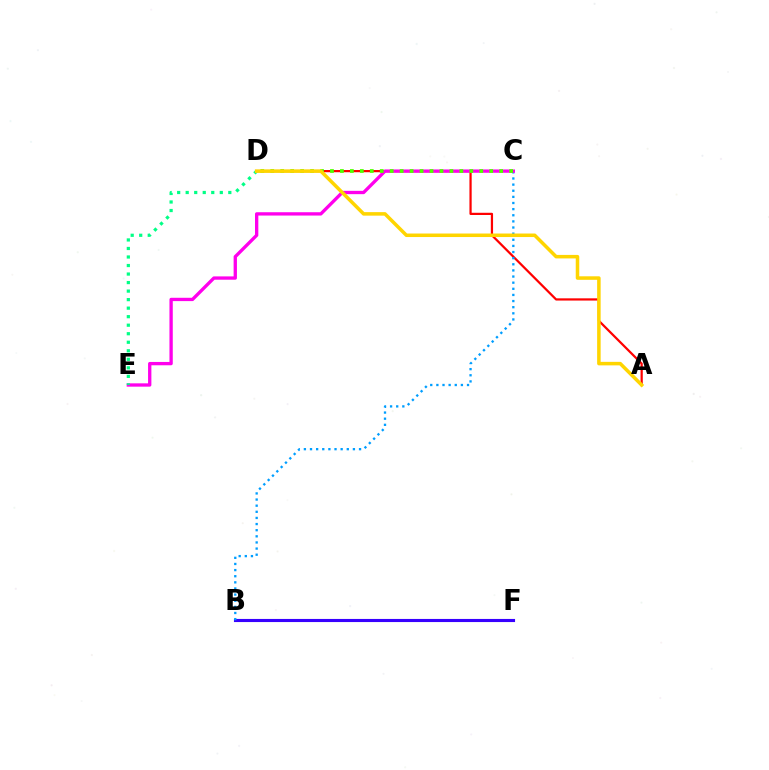{('B', 'F'): [{'color': '#3700ff', 'line_style': 'solid', 'thickness': 2.25}], ('A', 'D'): [{'color': '#ff0000', 'line_style': 'solid', 'thickness': 1.6}, {'color': '#ffd500', 'line_style': 'solid', 'thickness': 2.53}], ('B', 'C'): [{'color': '#009eff', 'line_style': 'dotted', 'thickness': 1.67}], ('C', 'E'): [{'color': '#ff00ed', 'line_style': 'solid', 'thickness': 2.39}], ('C', 'D'): [{'color': '#4fff00', 'line_style': 'dotted', 'thickness': 2.7}], ('D', 'E'): [{'color': '#00ff86', 'line_style': 'dotted', 'thickness': 2.32}]}